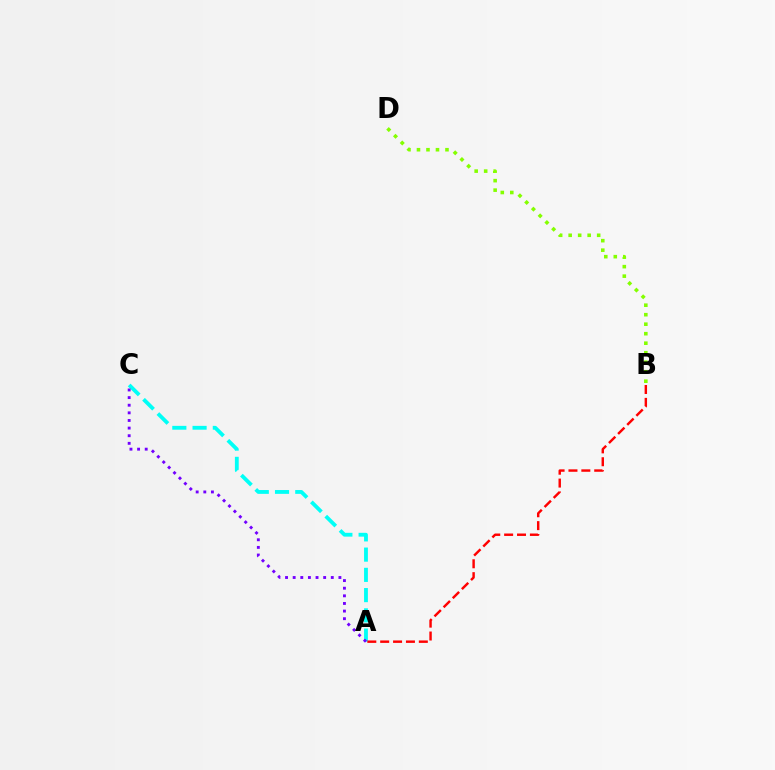{('B', 'D'): [{'color': '#84ff00', 'line_style': 'dotted', 'thickness': 2.58}], ('A', 'C'): [{'color': '#00fff6', 'line_style': 'dashed', 'thickness': 2.75}, {'color': '#7200ff', 'line_style': 'dotted', 'thickness': 2.07}], ('A', 'B'): [{'color': '#ff0000', 'line_style': 'dashed', 'thickness': 1.75}]}